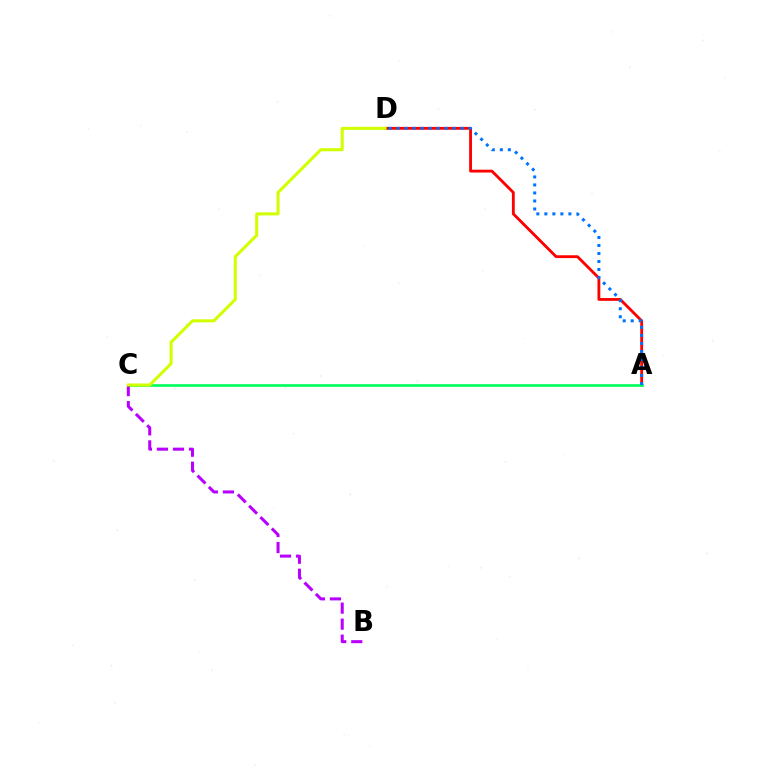{('A', 'D'): [{'color': '#ff0000', 'line_style': 'solid', 'thickness': 2.04}, {'color': '#0074ff', 'line_style': 'dotted', 'thickness': 2.18}], ('A', 'C'): [{'color': '#00ff5c', 'line_style': 'solid', 'thickness': 1.91}], ('B', 'C'): [{'color': '#b900ff', 'line_style': 'dashed', 'thickness': 2.18}], ('C', 'D'): [{'color': '#d1ff00', 'line_style': 'solid', 'thickness': 2.19}]}